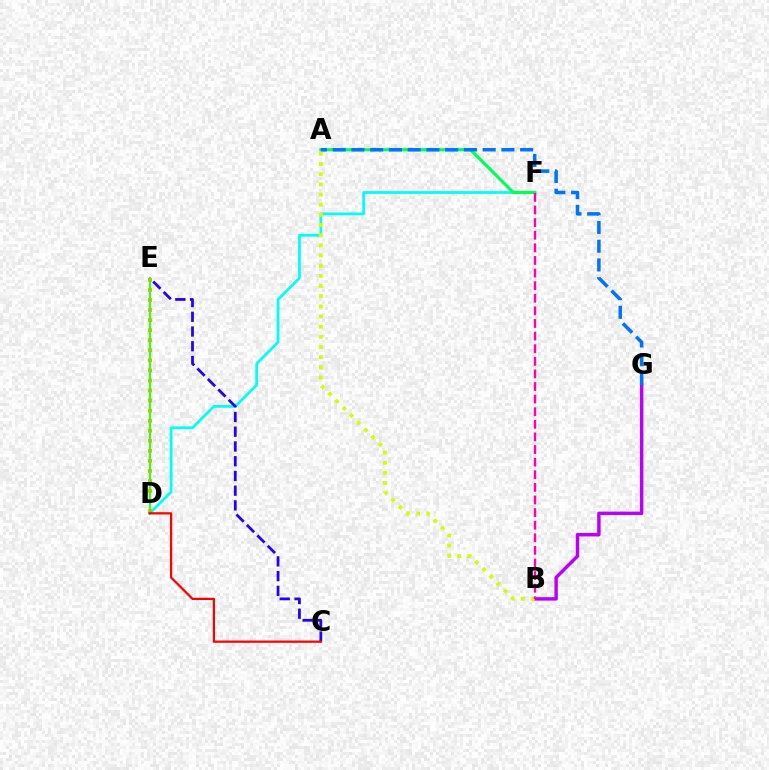{('D', 'F'): [{'color': '#00fff6', 'line_style': 'solid', 'thickness': 1.99}], ('D', 'E'): [{'color': '#ff9400', 'line_style': 'dotted', 'thickness': 2.73}, {'color': '#3dff00', 'line_style': 'solid', 'thickness': 1.52}], ('B', 'G'): [{'color': '#b900ff', 'line_style': 'solid', 'thickness': 2.48}], ('C', 'E'): [{'color': '#2500ff', 'line_style': 'dashed', 'thickness': 2.0}], ('A', 'B'): [{'color': '#d1ff00', 'line_style': 'dotted', 'thickness': 2.76}], ('C', 'D'): [{'color': '#ff0000', 'line_style': 'solid', 'thickness': 1.62}], ('A', 'F'): [{'color': '#00ff5c', 'line_style': 'solid', 'thickness': 2.3}], ('A', 'G'): [{'color': '#0074ff', 'line_style': 'dashed', 'thickness': 2.55}], ('B', 'F'): [{'color': '#ff00ac', 'line_style': 'dashed', 'thickness': 1.71}]}